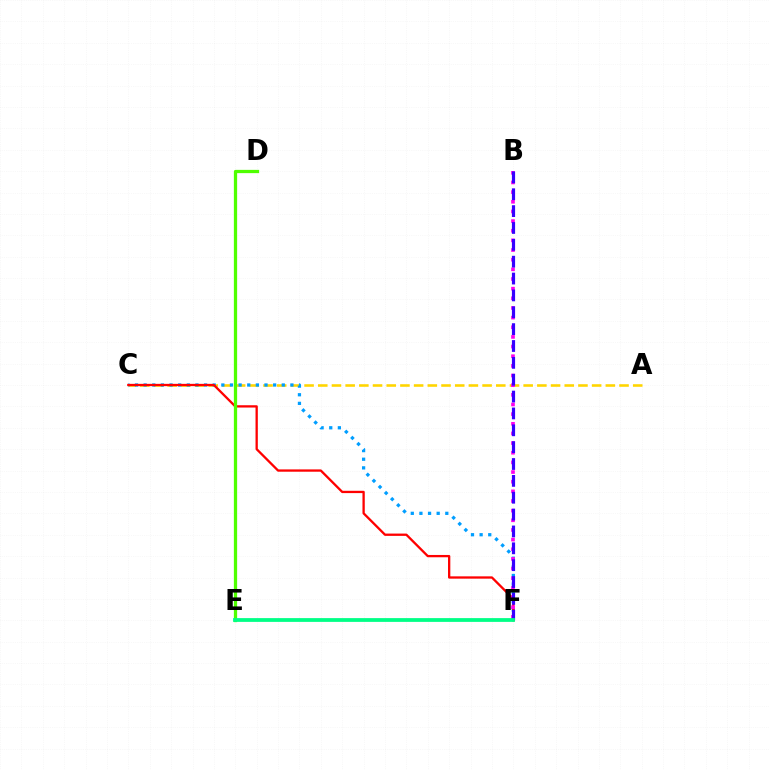{('A', 'C'): [{'color': '#ffd500', 'line_style': 'dashed', 'thickness': 1.86}], ('C', 'F'): [{'color': '#009eff', 'line_style': 'dotted', 'thickness': 2.35}, {'color': '#ff0000', 'line_style': 'solid', 'thickness': 1.66}], ('B', 'F'): [{'color': '#ff00ed', 'line_style': 'dotted', 'thickness': 2.62}, {'color': '#3700ff', 'line_style': 'dashed', 'thickness': 2.29}], ('D', 'E'): [{'color': '#4fff00', 'line_style': 'solid', 'thickness': 2.35}], ('E', 'F'): [{'color': '#00ff86', 'line_style': 'solid', 'thickness': 2.72}]}